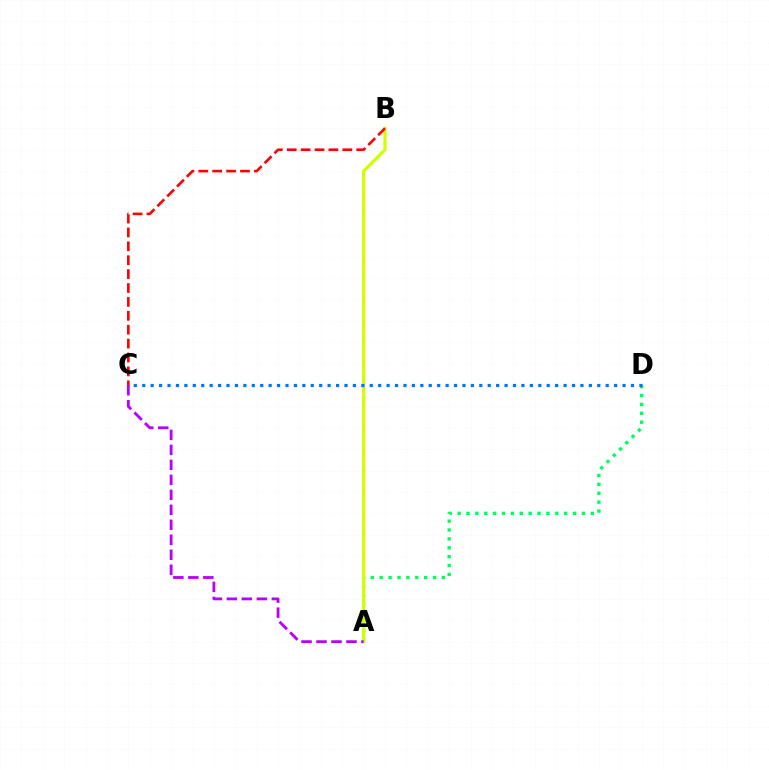{('A', 'D'): [{'color': '#00ff5c', 'line_style': 'dotted', 'thickness': 2.41}], ('A', 'B'): [{'color': '#d1ff00', 'line_style': 'solid', 'thickness': 2.31}], ('A', 'C'): [{'color': '#b900ff', 'line_style': 'dashed', 'thickness': 2.04}], ('C', 'D'): [{'color': '#0074ff', 'line_style': 'dotted', 'thickness': 2.29}], ('B', 'C'): [{'color': '#ff0000', 'line_style': 'dashed', 'thickness': 1.89}]}